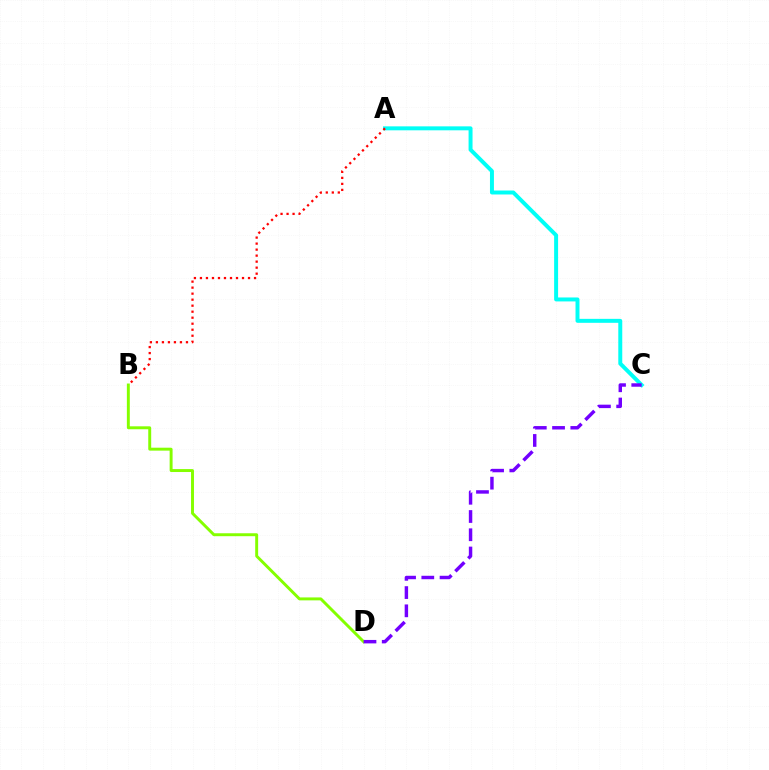{('A', 'C'): [{'color': '#00fff6', 'line_style': 'solid', 'thickness': 2.85}], ('B', 'D'): [{'color': '#84ff00', 'line_style': 'solid', 'thickness': 2.12}], ('A', 'B'): [{'color': '#ff0000', 'line_style': 'dotted', 'thickness': 1.63}], ('C', 'D'): [{'color': '#7200ff', 'line_style': 'dashed', 'thickness': 2.48}]}